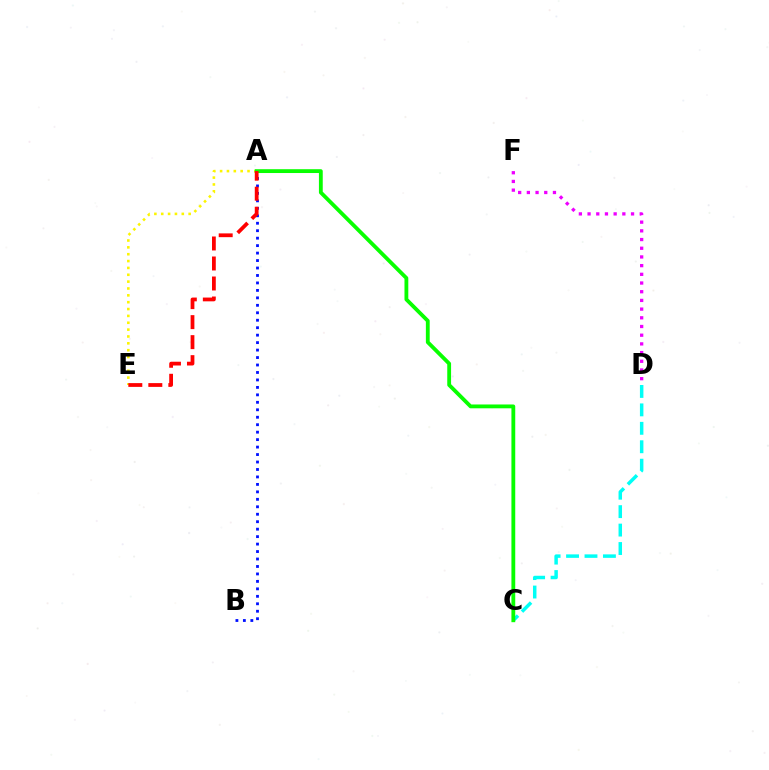{('A', 'E'): [{'color': '#fcf500', 'line_style': 'dotted', 'thickness': 1.86}, {'color': '#ff0000', 'line_style': 'dashed', 'thickness': 2.72}], ('C', 'D'): [{'color': '#00fff6', 'line_style': 'dashed', 'thickness': 2.5}], ('A', 'B'): [{'color': '#0010ff', 'line_style': 'dotted', 'thickness': 2.03}], ('A', 'C'): [{'color': '#08ff00', 'line_style': 'solid', 'thickness': 2.75}], ('D', 'F'): [{'color': '#ee00ff', 'line_style': 'dotted', 'thickness': 2.36}]}